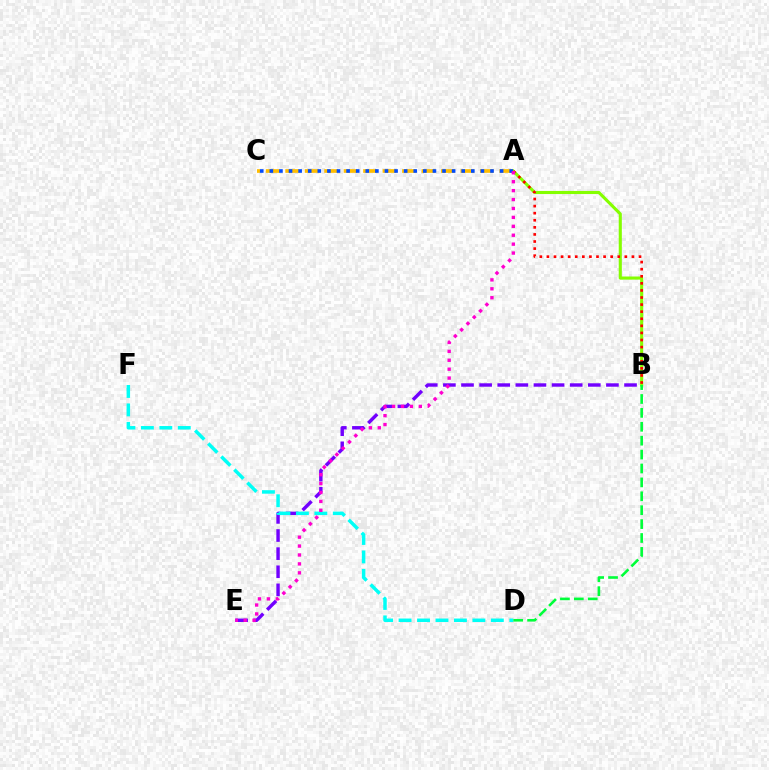{('B', 'E'): [{'color': '#7200ff', 'line_style': 'dashed', 'thickness': 2.46}], ('A', 'B'): [{'color': '#84ff00', 'line_style': 'solid', 'thickness': 2.23}, {'color': '#ff0000', 'line_style': 'dotted', 'thickness': 1.92}], ('A', 'C'): [{'color': '#ffbd00', 'line_style': 'dashed', 'thickness': 2.64}, {'color': '#004bff', 'line_style': 'dotted', 'thickness': 2.61}], ('D', 'F'): [{'color': '#00fff6', 'line_style': 'dashed', 'thickness': 2.51}], ('A', 'E'): [{'color': '#ff00cf', 'line_style': 'dotted', 'thickness': 2.42}], ('B', 'D'): [{'color': '#00ff39', 'line_style': 'dashed', 'thickness': 1.89}]}